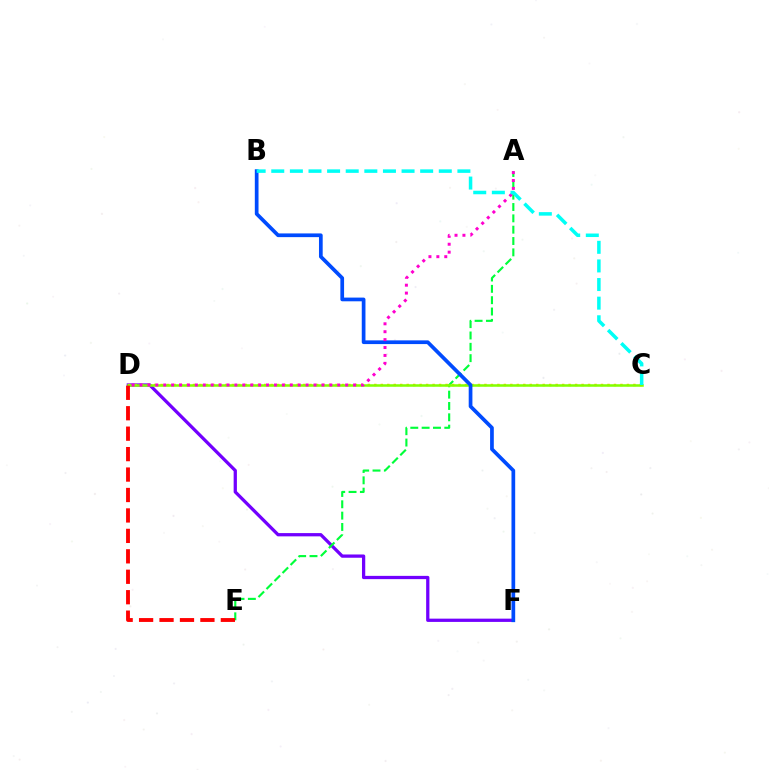{('D', 'F'): [{'color': '#7200ff', 'line_style': 'solid', 'thickness': 2.35}], ('A', 'E'): [{'color': '#00ff39', 'line_style': 'dashed', 'thickness': 1.54}], ('C', 'D'): [{'color': '#ffbd00', 'line_style': 'dotted', 'thickness': 1.76}, {'color': '#84ff00', 'line_style': 'solid', 'thickness': 1.82}], ('B', 'F'): [{'color': '#004bff', 'line_style': 'solid', 'thickness': 2.67}], ('A', 'D'): [{'color': '#ff00cf', 'line_style': 'dotted', 'thickness': 2.15}], ('D', 'E'): [{'color': '#ff0000', 'line_style': 'dashed', 'thickness': 2.78}], ('B', 'C'): [{'color': '#00fff6', 'line_style': 'dashed', 'thickness': 2.53}]}